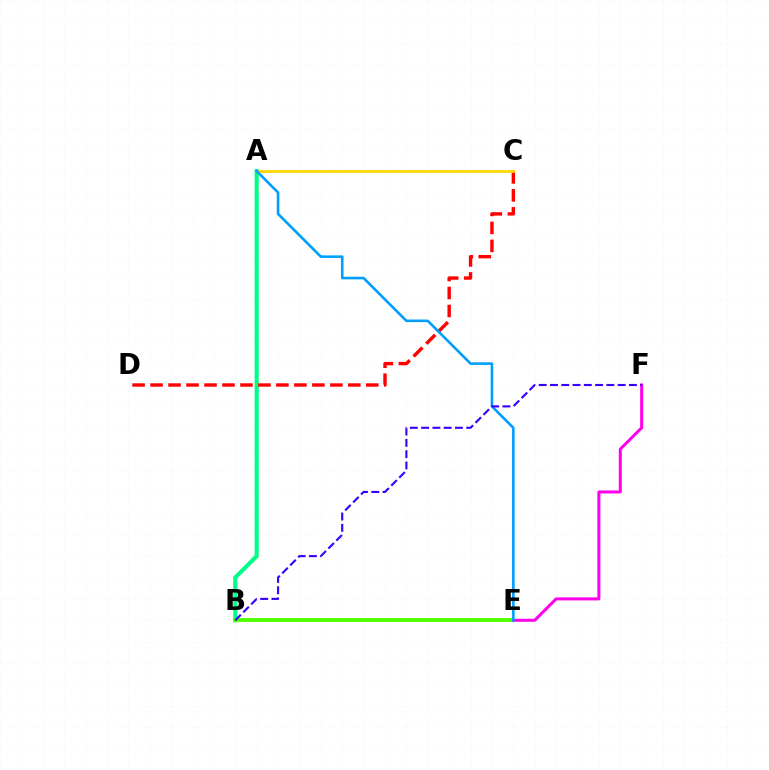{('A', 'B'): [{'color': '#00ff86', 'line_style': 'solid', 'thickness': 2.97}], ('C', 'D'): [{'color': '#ff0000', 'line_style': 'dashed', 'thickness': 2.44}], ('B', 'E'): [{'color': '#4fff00', 'line_style': 'solid', 'thickness': 2.78}], ('A', 'C'): [{'color': '#ffd500', 'line_style': 'solid', 'thickness': 1.98}], ('E', 'F'): [{'color': '#ff00ed', 'line_style': 'solid', 'thickness': 2.18}], ('A', 'E'): [{'color': '#009eff', 'line_style': 'solid', 'thickness': 1.88}], ('B', 'F'): [{'color': '#3700ff', 'line_style': 'dashed', 'thickness': 1.53}]}